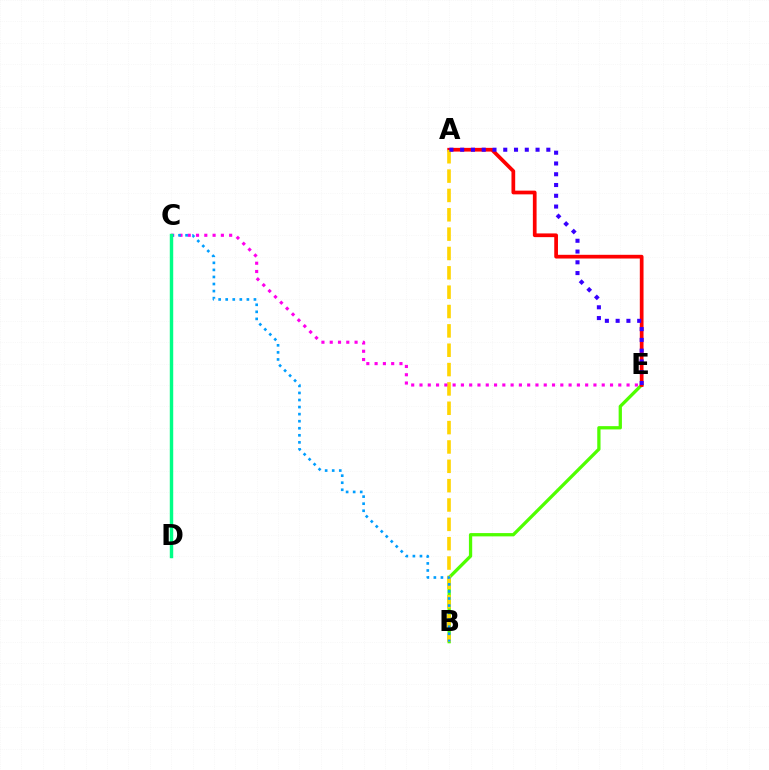{('B', 'E'): [{'color': '#4fff00', 'line_style': 'solid', 'thickness': 2.36}], ('A', 'E'): [{'color': '#ff0000', 'line_style': 'solid', 'thickness': 2.68}, {'color': '#3700ff', 'line_style': 'dotted', 'thickness': 2.93}], ('A', 'B'): [{'color': '#ffd500', 'line_style': 'dashed', 'thickness': 2.63}], ('C', 'E'): [{'color': '#ff00ed', 'line_style': 'dotted', 'thickness': 2.25}], ('B', 'C'): [{'color': '#009eff', 'line_style': 'dotted', 'thickness': 1.92}], ('C', 'D'): [{'color': '#00ff86', 'line_style': 'solid', 'thickness': 2.47}]}